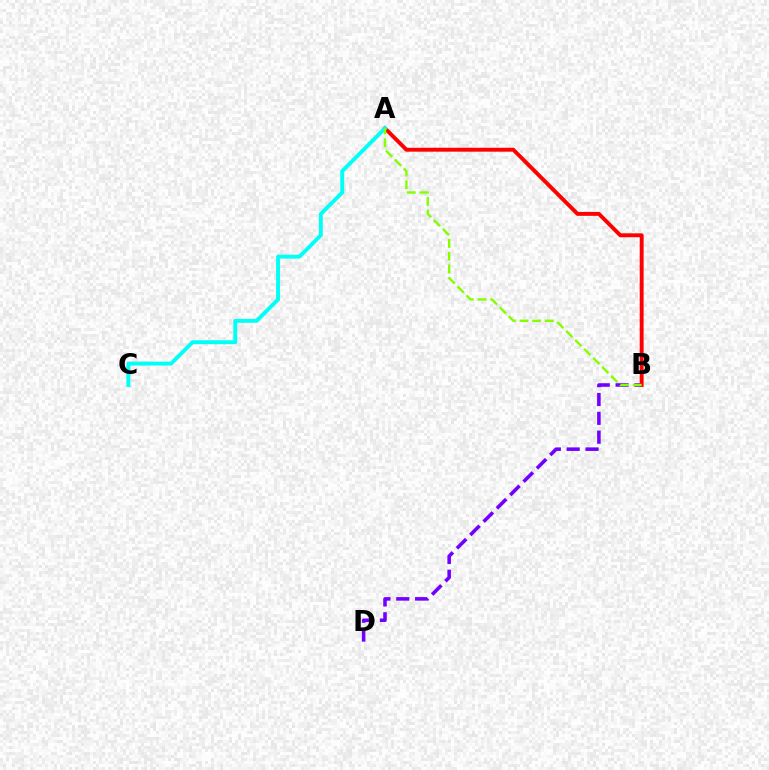{('B', 'D'): [{'color': '#7200ff', 'line_style': 'dashed', 'thickness': 2.56}], ('A', 'B'): [{'color': '#ff0000', 'line_style': 'solid', 'thickness': 2.81}, {'color': '#84ff00', 'line_style': 'dashed', 'thickness': 1.73}], ('A', 'C'): [{'color': '#00fff6', 'line_style': 'solid', 'thickness': 2.82}]}